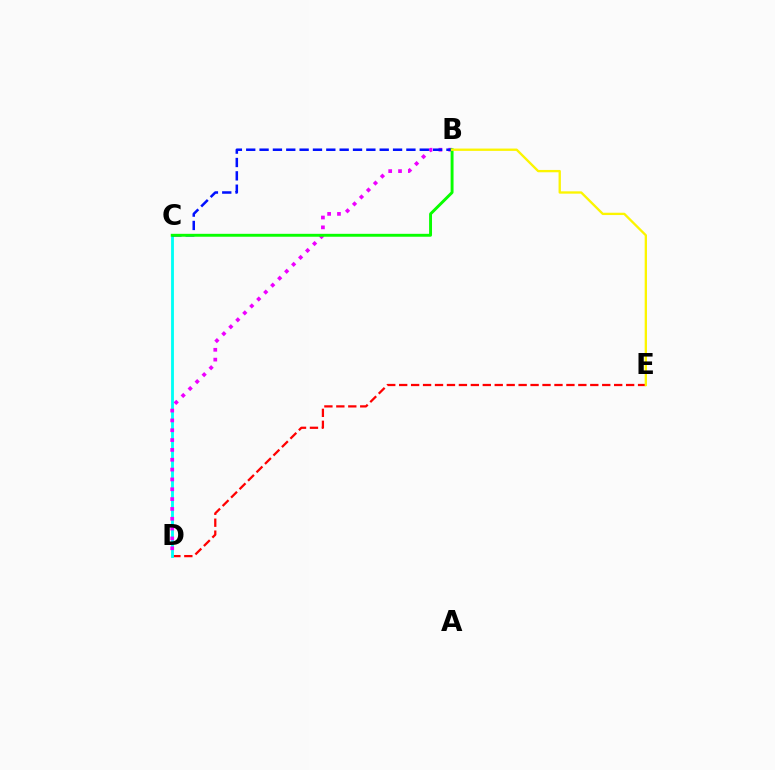{('D', 'E'): [{'color': '#ff0000', 'line_style': 'dashed', 'thickness': 1.62}], ('C', 'D'): [{'color': '#00fff6', 'line_style': 'solid', 'thickness': 2.05}], ('B', 'D'): [{'color': '#ee00ff', 'line_style': 'dotted', 'thickness': 2.67}], ('B', 'C'): [{'color': '#0010ff', 'line_style': 'dashed', 'thickness': 1.81}, {'color': '#08ff00', 'line_style': 'solid', 'thickness': 2.1}], ('B', 'E'): [{'color': '#fcf500', 'line_style': 'solid', 'thickness': 1.68}]}